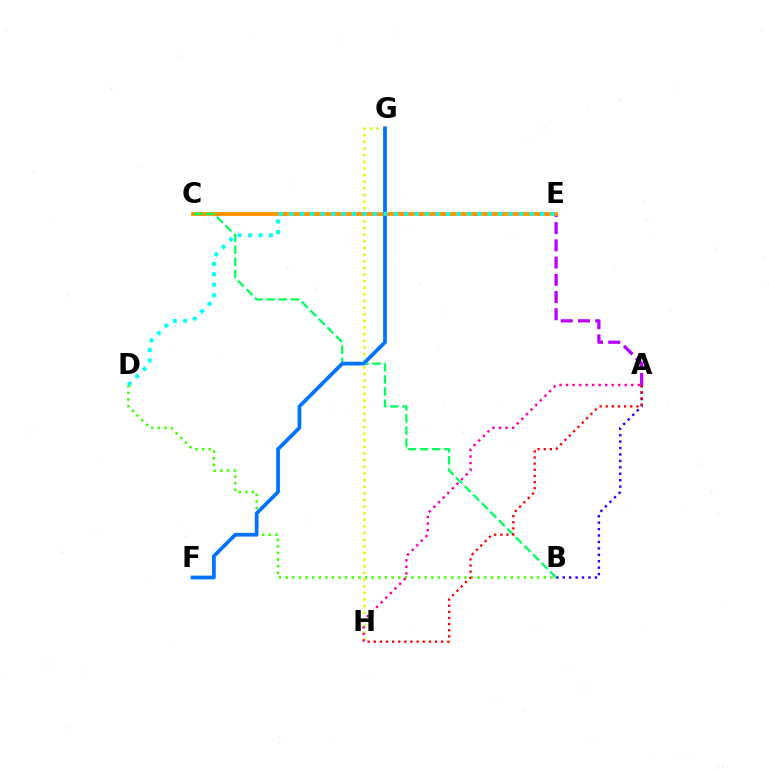{('A', 'B'): [{'color': '#2500ff', 'line_style': 'dotted', 'thickness': 1.75}], ('A', 'E'): [{'color': '#b900ff', 'line_style': 'dashed', 'thickness': 2.34}], ('G', 'H'): [{'color': '#d1ff00', 'line_style': 'dotted', 'thickness': 1.8}], ('C', 'E'): [{'color': '#ff9400', 'line_style': 'solid', 'thickness': 2.77}], ('B', 'D'): [{'color': '#3dff00', 'line_style': 'dotted', 'thickness': 1.8}], ('A', 'H'): [{'color': '#ff00ac', 'line_style': 'dotted', 'thickness': 1.77}, {'color': '#ff0000', 'line_style': 'dotted', 'thickness': 1.67}], ('B', 'C'): [{'color': '#00ff5c', 'line_style': 'dashed', 'thickness': 1.64}], ('F', 'G'): [{'color': '#0074ff', 'line_style': 'solid', 'thickness': 2.7}], ('D', 'E'): [{'color': '#00fff6', 'line_style': 'dotted', 'thickness': 2.84}]}